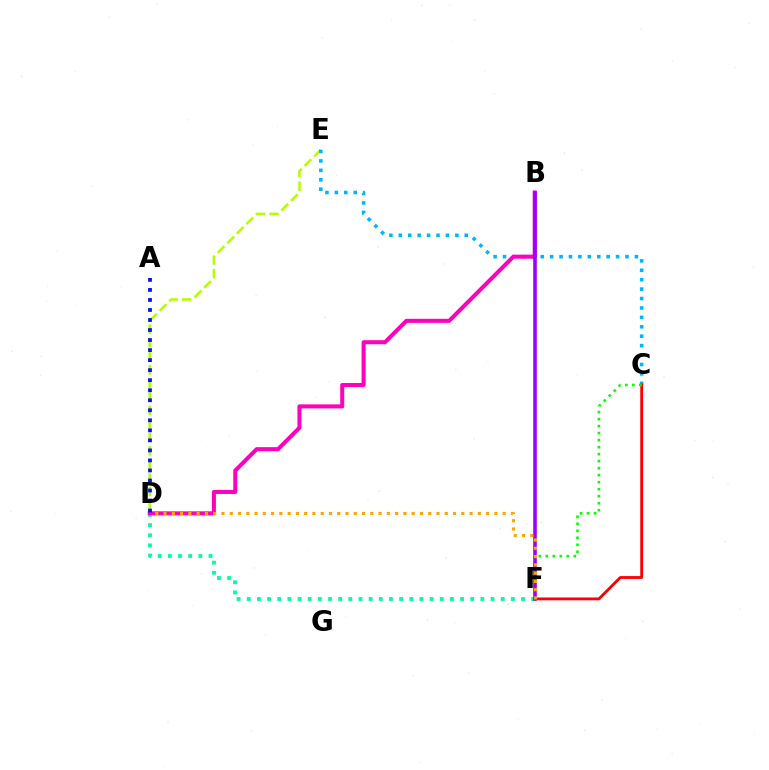{('D', 'F'): [{'color': '#00ff9d', 'line_style': 'dotted', 'thickness': 2.76}, {'color': '#ffa500', 'line_style': 'dotted', 'thickness': 2.25}], ('D', 'E'): [{'color': '#b3ff00', 'line_style': 'dashed', 'thickness': 1.84}], ('C', 'E'): [{'color': '#00b5ff', 'line_style': 'dotted', 'thickness': 2.56}], ('C', 'F'): [{'color': '#ff0000', 'line_style': 'solid', 'thickness': 2.03}, {'color': '#08ff00', 'line_style': 'dotted', 'thickness': 1.9}], ('B', 'D'): [{'color': '#ff00bd', 'line_style': 'solid', 'thickness': 2.91}], ('B', 'F'): [{'color': '#9b00ff', 'line_style': 'solid', 'thickness': 2.58}], ('A', 'D'): [{'color': '#0010ff', 'line_style': 'dotted', 'thickness': 2.72}]}